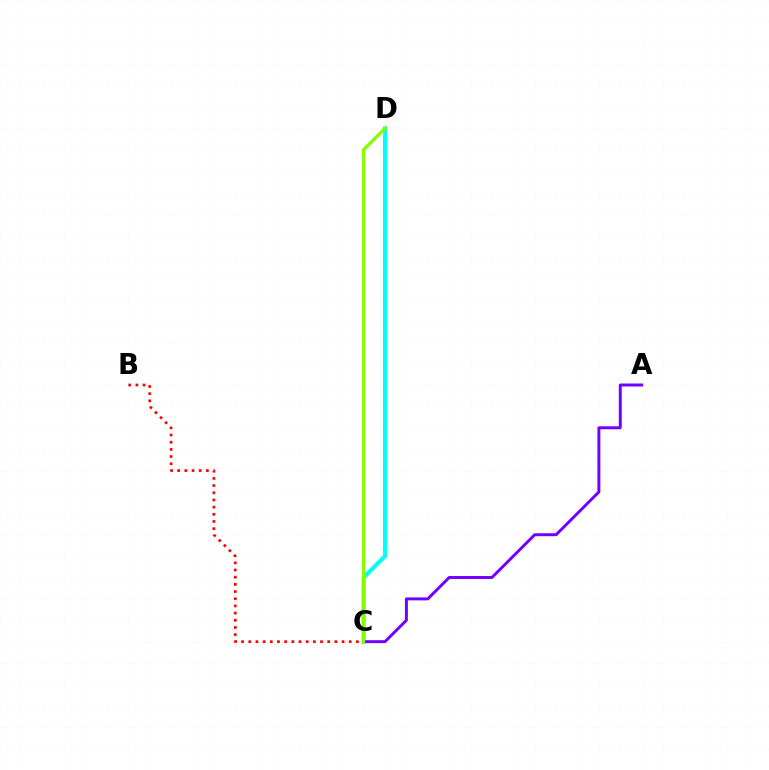{('C', 'D'): [{'color': '#00fff6', 'line_style': 'solid', 'thickness': 2.96}, {'color': '#84ff00', 'line_style': 'solid', 'thickness': 2.32}], ('A', 'C'): [{'color': '#7200ff', 'line_style': 'solid', 'thickness': 2.13}], ('B', 'C'): [{'color': '#ff0000', 'line_style': 'dotted', 'thickness': 1.95}]}